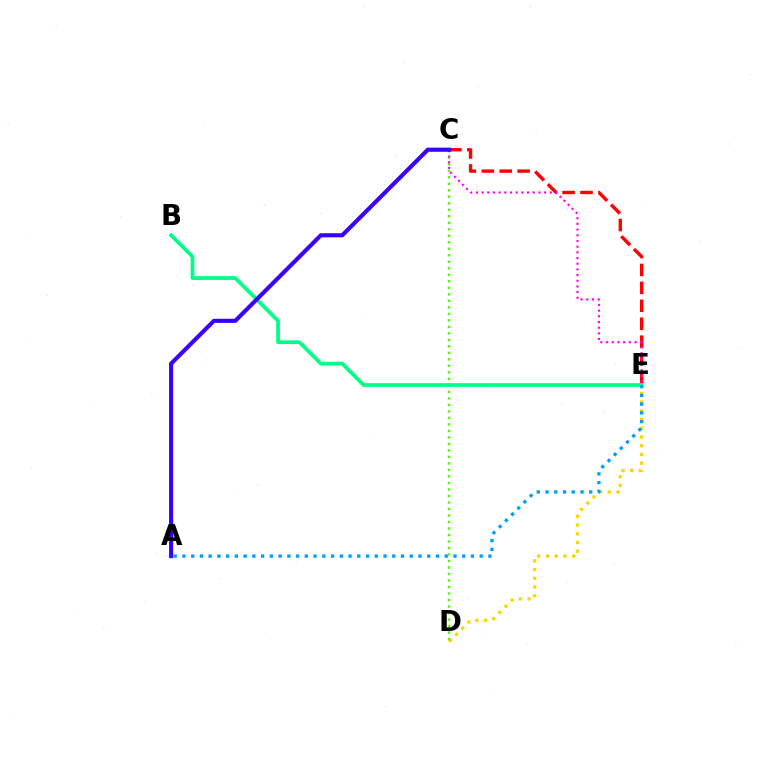{('D', 'E'): [{'color': '#ffd500', 'line_style': 'dotted', 'thickness': 2.37}], ('C', 'E'): [{'color': '#ff0000', 'line_style': 'dashed', 'thickness': 2.44}, {'color': '#ff00ed', 'line_style': 'dotted', 'thickness': 1.55}], ('C', 'D'): [{'color': '#4fff00', 'line_style': 'dotted', 'thickness': 1.77}], ('B', 'E'): [{'color': '#00ff86', 'line_style': 'solid', 'thickness': 2.69}], ('A', 'C'): [{'color': '#3700ff', 'line_style': 'solid', 'thickness': 2.95}], ('A', 'E'): [{'color': '#009eff', 'line_style': 'dotted', 'thickness': 2.38}]}